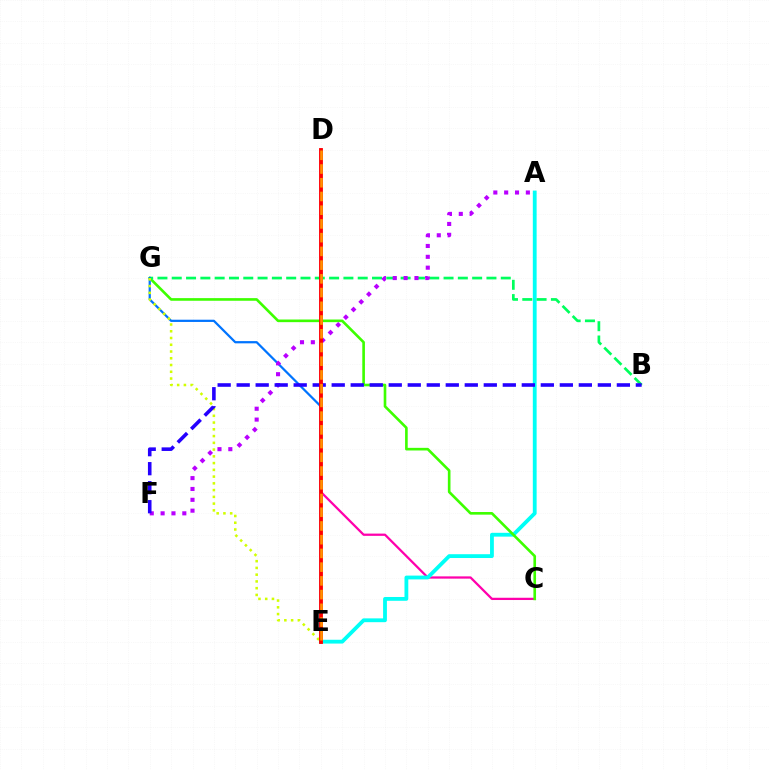{('C', 'D'): [{'color': '#ff00ac', 'line_style': 'solid', 'thickness': 1.63}], ('A', 'E'): [{'color': '#00fff6', 'line_style': 'solid', 'thickness': 2.74}], ('C', 'G'): [{'color': '#3dff00', 'line_style': 'solid', 'thickness': 1.9}], ('B', 'G'): [{'color': '#00ff5c', 'line_style': 'dashed', 'thickness': 1.94}], ('E', 'G'): [{'color': '#0074ff', 'line_style': 'solid', 'thickness': 1.61}, {'color': '#d1ff00', 'line_style': 'dotted', 'thickness': 1.83}], ('A', 'F'): [{'color': '#b900ff', 'line_style': 'dotted', 'thickness': 2.95}], ('B', 'F'): [{'color': '#2500ff', 'line_style': 'dashed', 'thickness': 2.58}], ('D', 'E'): [{'color': '#ff0000', 'line_style': 'solid', 'thickness': 2.76}, {'color': '#ff9400', 'line_style': 'dashed', 'thickness': 1.86}]}